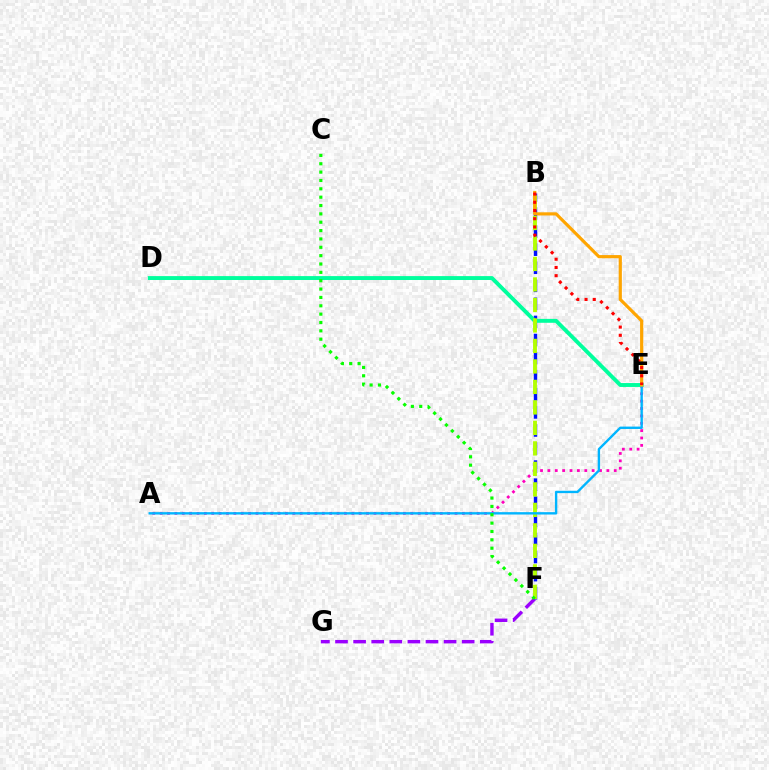{('A', 'E'): [{'color': '#ff00bd', 'line_style': 'dotted', 'thickness': 2.0}, {'color': '#00b5ff', 'line_style': 'solid', 'thickness': 1.71}], ('B', 'F'): [{'color': '#0010ff', 'line_style': 'dashed', 'thickness': 2.46}, {'color': '#b3ff00', 'line_style': 'dashed', 'thickness': 2.78}], ('D', 'E'): [{'color': '#00ff9d', 'line_style': 'solid', 'thickness': 2.81}], ('B', 'E'): [{'color': '#ffa500', 'line_style': 'solid', 'thickness': 2.29}, {'color': '#ff0000', 'line_style': 'dotted', 'thickness': 2.24}], ('F', 'G'): [{'color': '#9b00ff', 'line_style': 'dashed', 'thickness': 2.46}], ('C', 'F'): [{'color': '#08ff00', 'line_style': 'dotted', 'thickness': 2.27}]}